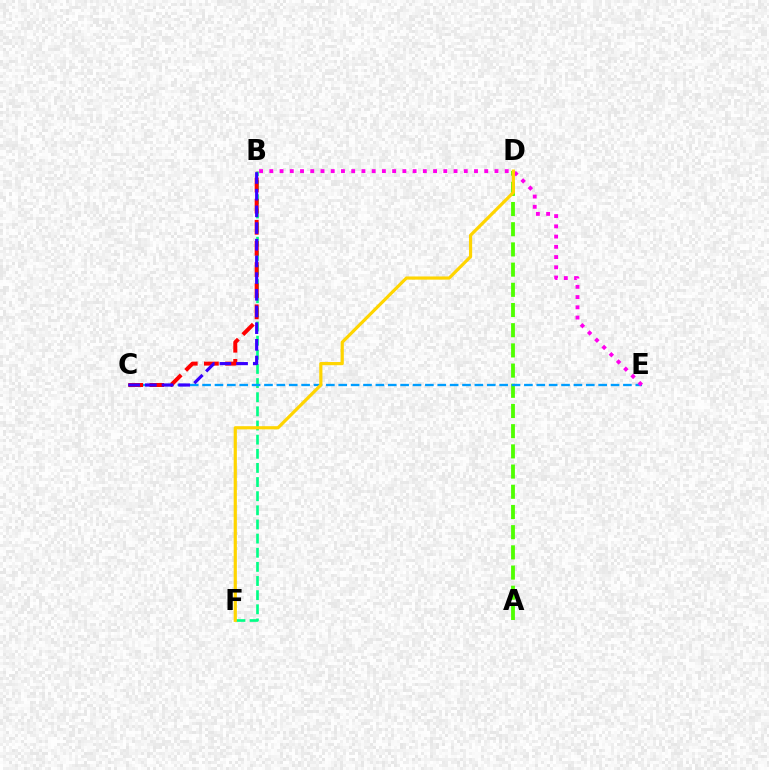{('A', 'D'): [{'color': '#4fff00', 'line_style': 'dashed', 'thickness': 2.74}], ('B', 'F'): [{'color': '#00ff86', 'line_style': 'dashed', 'thickness': 1.92}], ('C', 'E'): [{'color': '#009eff', 'line_style': 'dashed', 'thickness': 1.68}], ('B', 'C'): [{'color': '#ff0000', 'line_style': 'dashed', 'thickness': 2.87}, {'color': '#3700ff', 'line_style': 'dashed', 'thickness': 2.27}], ('B', 'E'): [{'color': '#ff00ed', 'line_style': 'dotted', 'thickness': 2.78}], ('D', 'F'): [{'color': '#ffd500', 'line_style': 'solid', 'thickness': 2.29}]}